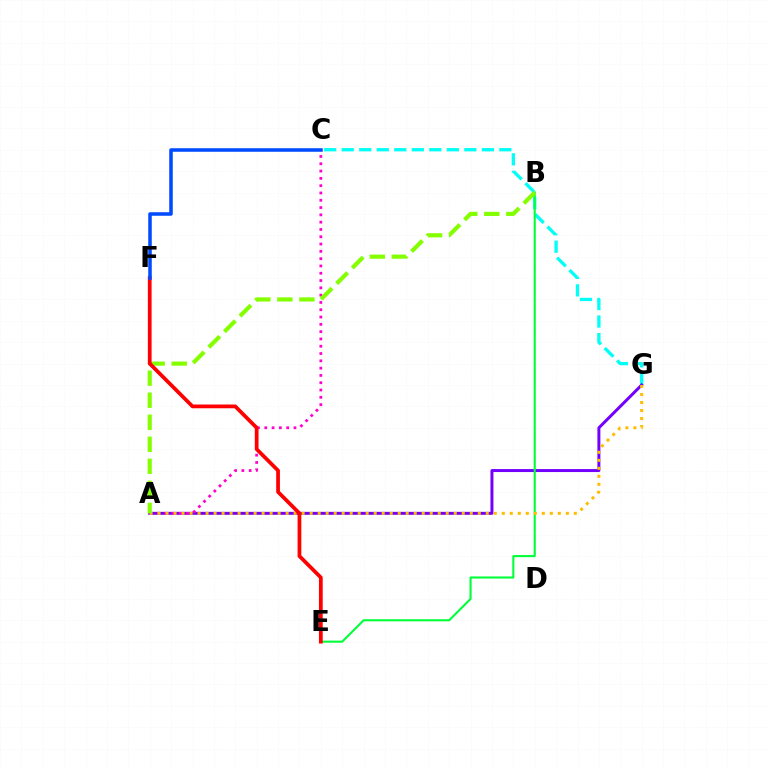{('C', 'G'): [{'color': '#00fff6', 'line_style': 'dashed', 'thickness': 2.38}], ('A', 'G'): [{'color': '#7200ff', 'line_style': 'solid', 'thickness': 2.14}, {'color': '#ffbd00', 'line_style': 'dotted', 'thickness': 2.18}], ('A', 'C'): [{'color': '#ff00cf', 'line_style': 'dotted', 'thickness': 1.98}], ('B', 'E'): [{'color': '#00ff39', 'line_style': 'solid', 'thickness': 1.51}], ('A', 'B'): [{'color': '#84ff00', 'line_style': 'dashed', 'thickness': 2.99}], ('E', 'F'): [{'color': '#ff0000', 'line_style': 'solid', 'thickness': 2.69}], ('C', 'F'): [{'color': '#004bff', 'line_style': 'solid', 'thickness': 2.54}]}